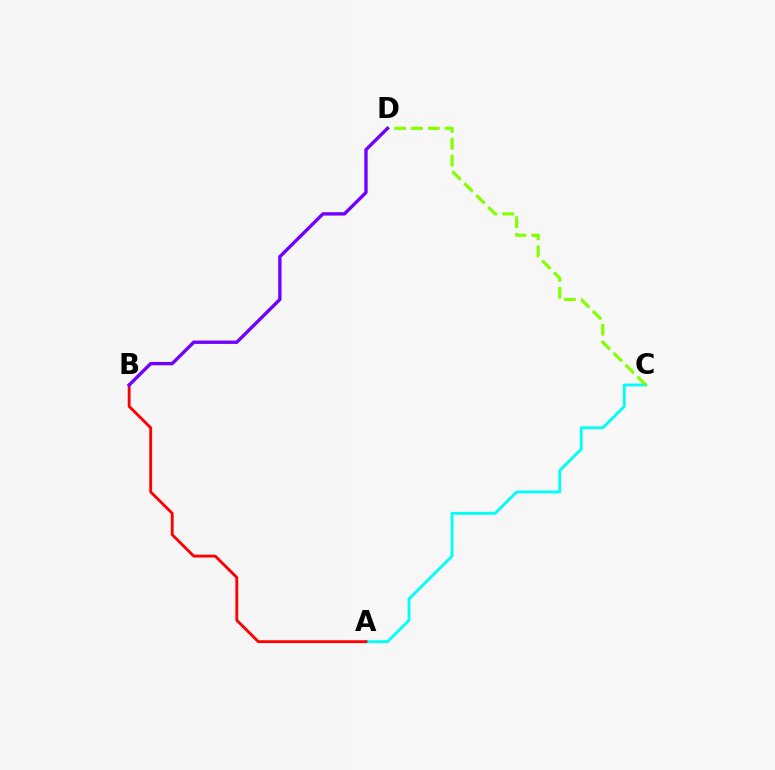{('A', 'C'): [{'color': '#00fff6', 'line_style': 'solid', 'thickness': 2.06}], ('A', 'B'): [{'color': '#ff0000', 'line_style': 'solid', 'thickness': 2.05}], ('C', 'D'): [{'color': '#84ff00', 'line_style': 'dashed', 'thickness': 2.29}], ('B', 'D'): [{'color': '#7200ff', 'line_style': 'solid', 'thickness': 2.42}]}